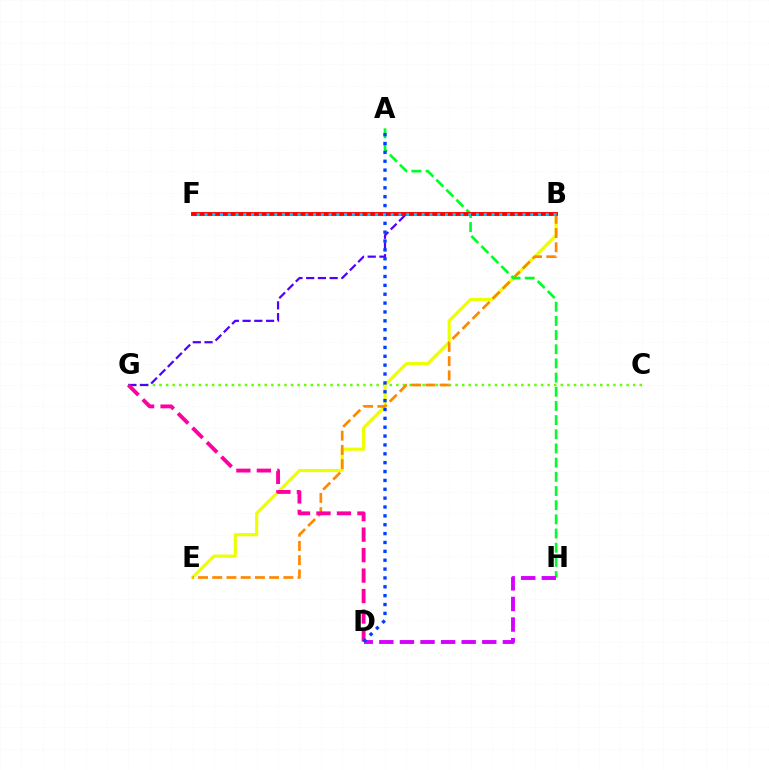{('C', 'G'): [{'color': '#66ff00', 'line_style': 'dotted', 'thickness': 1.79}], ('B', 'E'): [{'color': '#eeff00', 'line_style': 'solid', 'thickness': 2.28}, {'color': '#ff8800', 'line_style': 'dashed', 'thickness': 1.93}], ('A', 'H'): [{'color': '#00ff27', 'line_style': 'dashed', 'thickness': 1.93}], ('B', 'G'): [{'color': '#4f00ff', 'line_style': 'dashed', 'thickness': 1.59}], ('B', 'F'): [{'color': '#00ffaf', 'line_style': 'dotted', 'thickness': 2.54}, {'color': '#ff0000', 'line_style': 'solid', 'thickness': 2.79}, {'color': '#00c7ff', 'line_style': 'dotted', 'thickness': 2.11}], ('D', 'G'): [{'color': '#ff00a0', 'line_style': 'dashed', 'thickness': 2.78}], ('D', 'H'): [{'color': '#d600ff', 'line_style': 'dashed', 'thickness': 2.8}], ('A', 'D'): [{'color': '#003fff', 'line_style': 'dotted', 'thickness': 2.41}]}